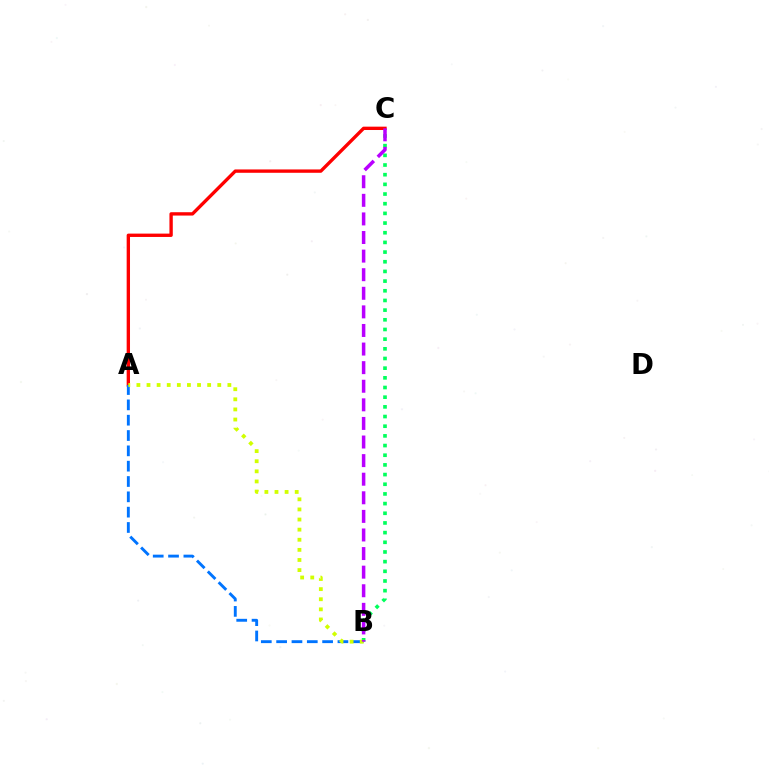{('A', 'C'): [{'color': '#ff0000', 'line_style': 'solid', 'thickness': 2.41}], ('B', 'C'): [{'color': '#00ff5c', 'line_style': 'dotted', 'thickness': 2.63}, {'color': '#b900ff', 'line_style': 'dashed', 'thickness': 2.53}], ('A', 'B'): [{'color': '#0074ff', 'line_style': 'dashed', 'thickness': 2.08}, {'color': '#d1ff00', 'line_style': 'dotted', 'thickness': 2.75}]}